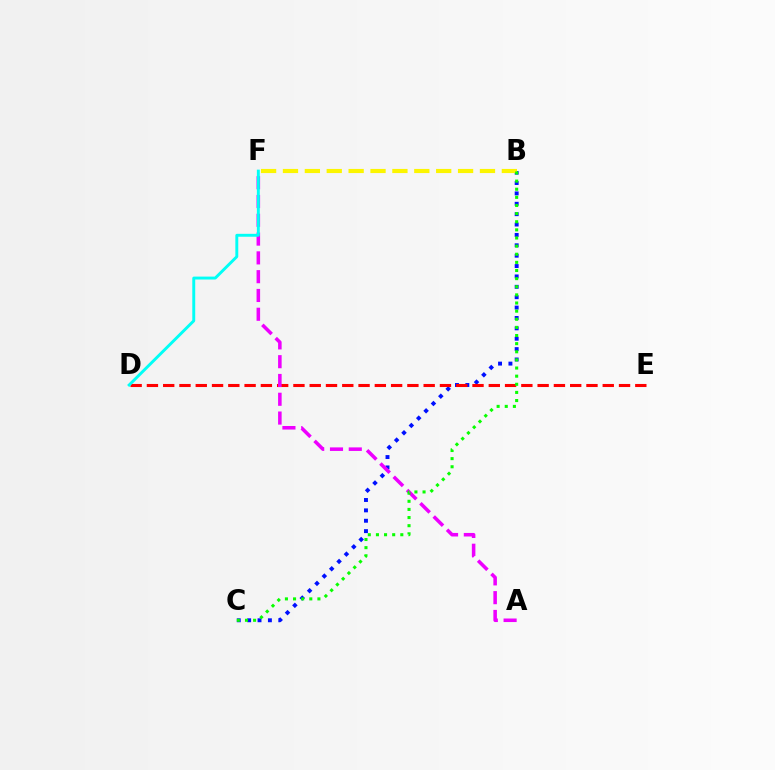{('B', 'C'): [{'color': '#0010ff', 'line_style': 'dotted', 'thickness': 2.82}, {'color': '#08ff00', 'line_style': 'dotted', 'thickness': 2.21}], ('D', 'E'): [{'color': '#ff0000', 'line_style': 'dashed', 'thickness': 2.21}], ('A', 'F'): [{'color': '#ee00ff', 'line_style': 'dashed', 'thickness': 2.55}], ('B', 'F'): [{'color': '#fcf500', 'line_style': 'dashed', 'thickness': 2.97}], ('D', 'F'): [{'color': '#00fff6', 'line_style': 'solid', 'thickness': 2.1}]}